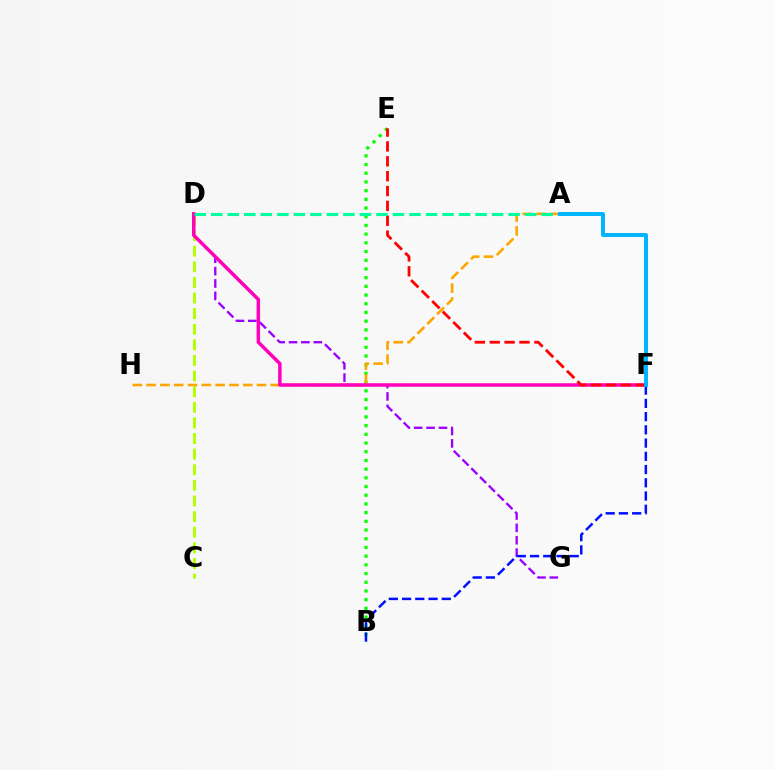{('D', 'G'): [{'color': '#9b00ff', 'line_style': 'dashed', 'thickness': 1.68}], ('B', 'E'): [{'color': '#08ff00', 'line_style': 'dotted', 'thickness': 2.36}], ('B', 'F'): [{'color': '#0010ff', 'line_style': 'dashed', 'thickness': 1.8}], ('C', 'D'): [{'color': '#b3ff00', 'line_style': 'dashed', 'thickness': 2.12}], ('A', 'H'): [{'color': '#ffa500', 'line_style': 'dashed', 'thickness': 1.88}], ('D', 'F'): [{'color': '#ff00bd', 'line_style': 'solid', 'thickness': 2.52}], ('E', 'F'): [{'color': '#ff0000', 'line_style': 'dashed', 'thickness': 2.02}], ('A', 'D'): [{'color': '#00ff9d', 'line_style': 'dashed', 'thickness': 2.24}], ('A', 'F'): [{'color': '#00b5ff', 'line_style': 'solid', 'thickness': 2.85}]}